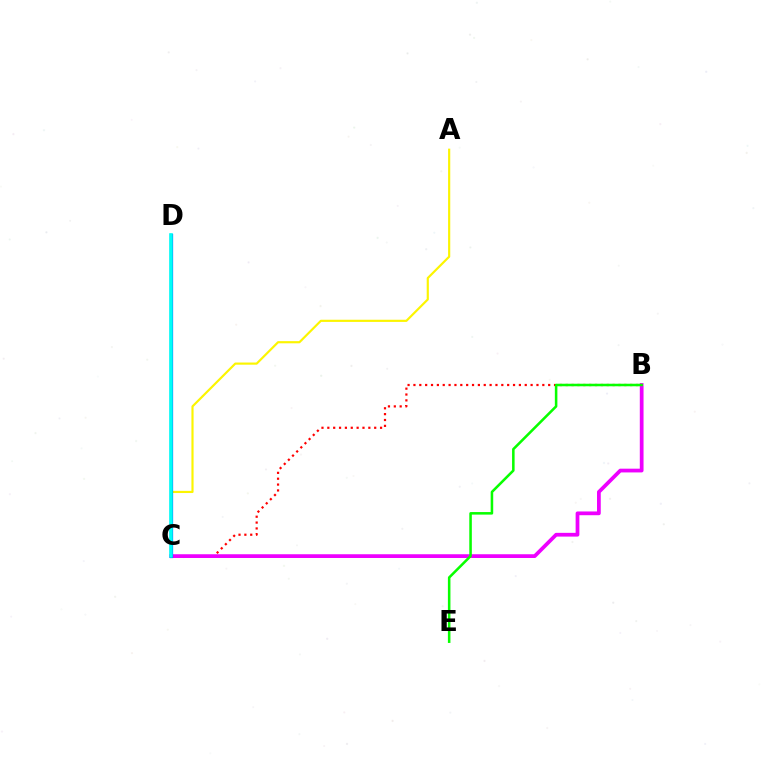{('A', 'C'): [{'color': '#fcf500', 'line_style': 'solid', 'thickness': 1.56}], ('B', 'C'): [{'color': '#ff0000', 'line_style': 'dotted', 'thickness': 1.59}, {'color': '#ee00ff', 'line_style': 'solid', 'thickness': 2.7}], ('C', 'D'): [{'color': '#0010ff', 'line_style': 'solid', 'thickness': 2.3}, {'color': '#00fff6', 'line_style': 'solid', 'thickness': 2.61}], ('B', 'E'): [{'color': '#08ff00', 'line_style': 'solid', 'thickness': 1.83}]}